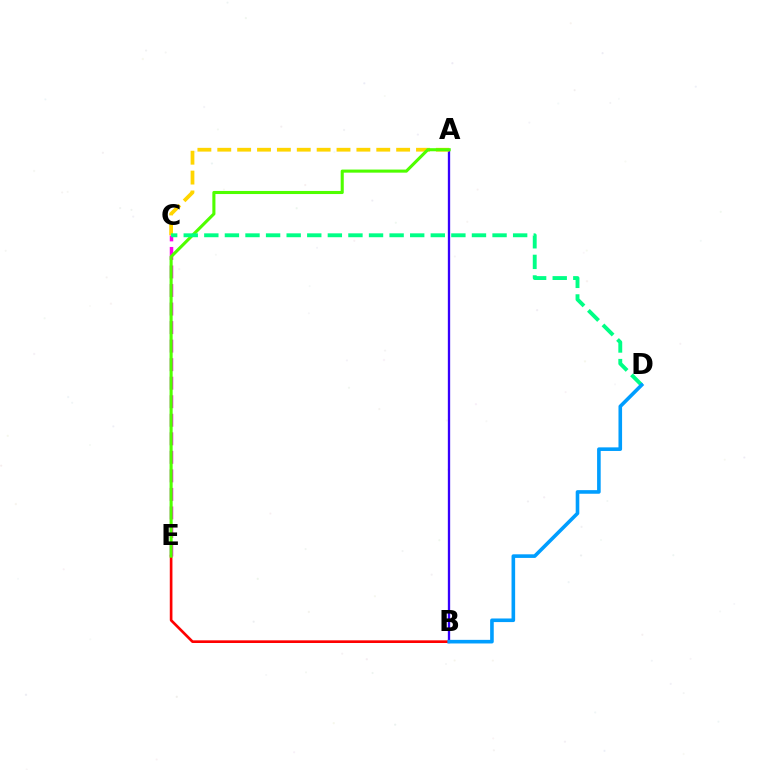{('A', 'B'): [{'color': '#3700ff', 'line_style': 'solid', 'thickness': 1.67}], ('B', 'E'): [{'color': '#ff0000', 'line_style': 'solid', 'thickness': 1.92}], ('C', 'E'): [{'color': '#ff00ed', 'line_style': 'dashed', 'thickness': 2.52}], ('A', 'C'): [{'color': '#ffd500', 'line_style': 'dashed', 'thickness': 2.7}], ('A', 'E'): [{'color': '#4fff00', 'line_style': 'solid', 'thickness': 2.22}], ('C', 'D'): [{'color': '#00ff86', 'line_style': 'dashed', 'thickness': 2.8}], ('B', 'D'): [{'color': '#009eff', 'line_style': 'solid', 'thickness': 2.6}]}